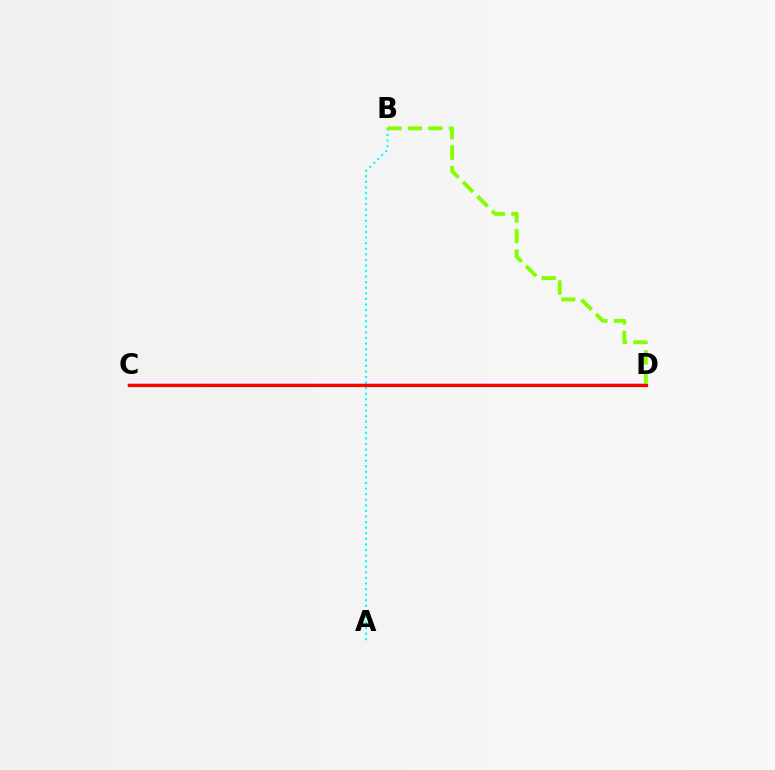{('A', 'B'): [{'color': '#00fff6', 'line_style': 'dotted', 'thickness': 1.52}], ('C', 'D'): [{'color': '#7200ff', 'line_style': 'solid', 'thickness': 1.73}, {'color': '#ff0000', 'line_style': 'solid', 'thickness': 2.3}], ('B', 'D'): [{'color': '#84ff00', 'line_style': 'dashed', 'thickness': 2.78}]}